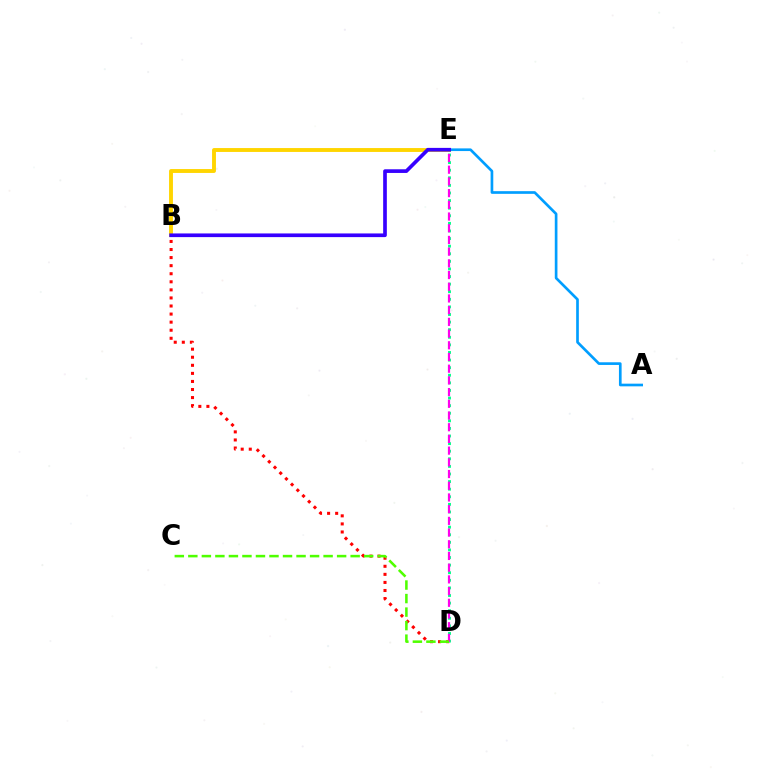{('B', 'E'): [{'color': '#ffd500', 'line_style': 'solid', 'thickness': 2.8}, {'color': '#3700ff', 'line_style': 'solid', 'thickness': 2.64}], ('A', 'E'): [{'color': '#009eff', 'line_style': 'solid', 'thickness': 1.92}], ('B', 'D'): [{'color': '#ff0000', 'line_style': 'dotted', 'thickness': 2.19}], ('D', 'E'): [{'color': '#00ff86', 'line_style': 'dotted', 'thickness': 2.06}, {'color': '#ff00ed', 'line_style': 'dashed', 'thickness': 1.59}], ('C', 'D'): [{'color': '#4fff00', 'line_style': 'dashed', 'thickness': 1.84}]}